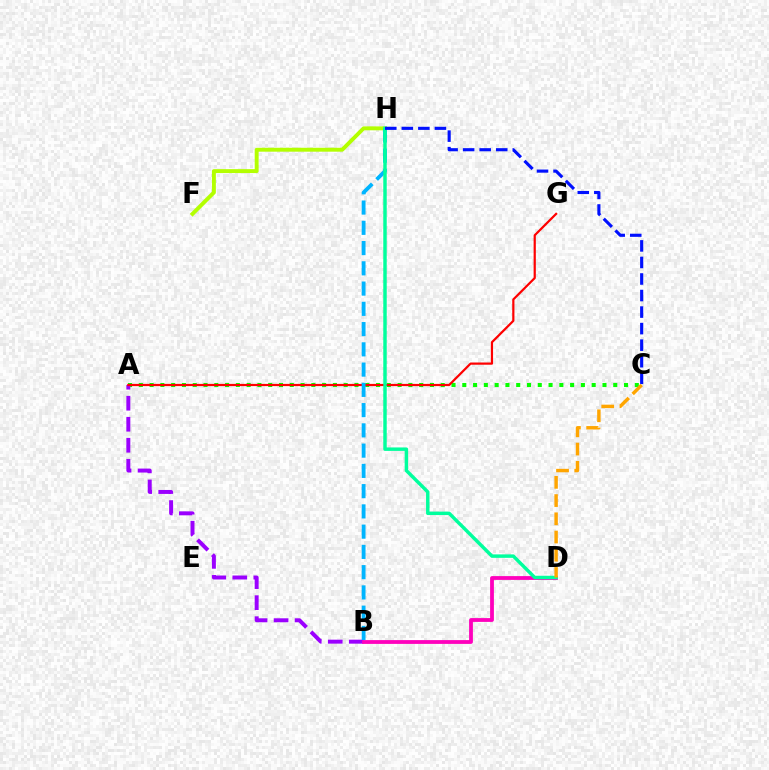{('A', 'C'): [{'color': '#08ff00', 'line_style': 'dotted', 'thickness': 2.93}], ('A', 'B'): [{'color': '#9b00ff', 'line_style': 'dashed', 'thickness': 2.85}], ('A', 'G'): [{'color': '#ff0000', 'line_style': 'solid', 'thickness': 1.59}], ('F', 'H'): [{'color': '#b3ff00', 'line_style': 'solid', 'thickness': 2.83}], ('B', 'H'): [{'color': '#00b5ff', 'line_style': 'dashed', 'thickness': 2.75}], ('B', 'D'): [{'color': '#ff00bd', 'line_style': 'solid', 'thickness': 2.73}], ('D', 'H'): [{'color': '#00ff9d', 'line_style': 'solid', 'thickness': 2.49}], ('C', 'H'): [{'color': '#0010ff', 'line_style': 'dashed', 'thickness': 2.25}], ('C', 'D'): [{'color': '#ffa500', 'line_style': 'dashed', 'thickness': 2.48}]}